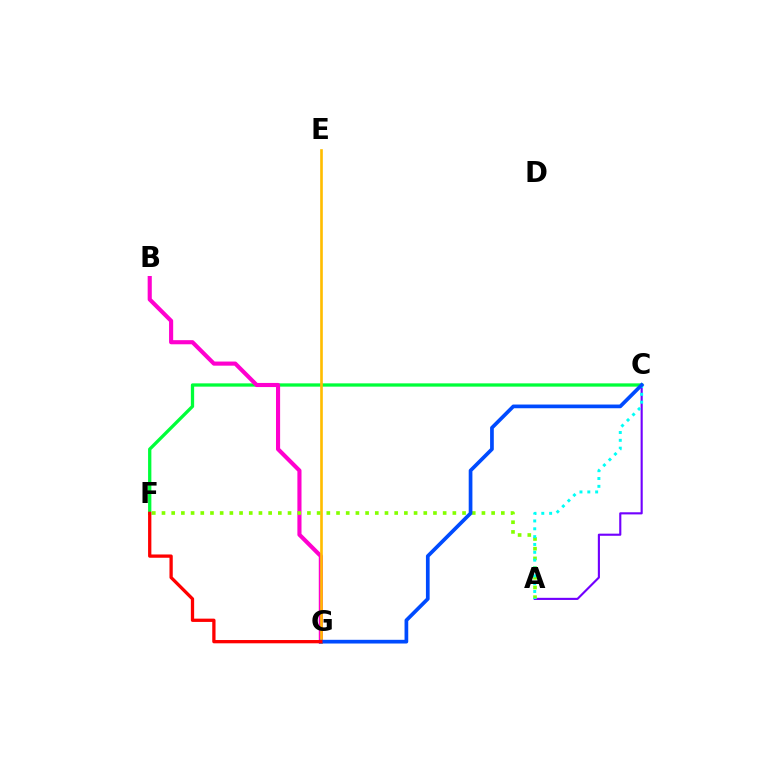{('A', 'C'): [{'color': '#7200ff', 'line_style': 'solid', 'thickness': 1.53}, {'color': '#00fff6', 'line_style': 'dotted', 'thickness': 2.13}], ('C', 'F'): [{'color': '#00ff39', 'line_style': 'solid', 'thickness': 2.37}], ('B', 'G'): [{'color': '#ff00cf', 'line_style': 'solid', 'thickness': 2.97}], ('E', 'G'): [{'color': '#ffbd00', 'line_style': 'solid', 'thickness': 1.9}], ('A', 'F'): [{'color': '#84ff00', 'line_style': 'dotted', 'thickness': 2.63}], ('C', 'G'): [{'color': '#004bff', 'line_style': 'solid', 'thickness': 2.67}], ('F', 'G'): [{'color': '#ff0000', 'line_style': 'solid', 'thickness': 2.37}]}